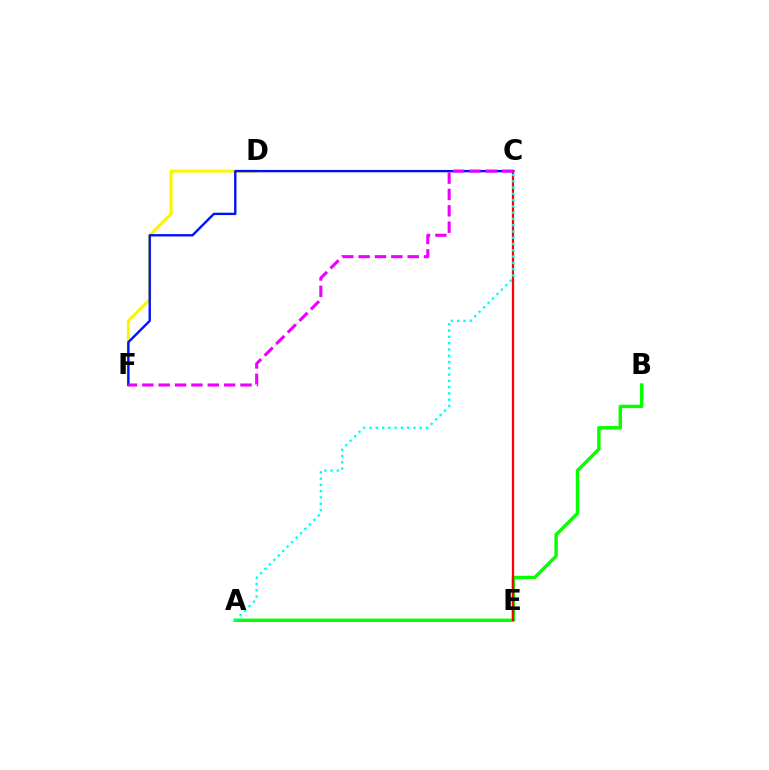{('D', 'F'): [{'color': '#fcf500', 'line_style': 'solid', 'thickness': 2.18}], ('A', 'B'): [{'color': '#08ff00', 'line_style': 'solid', 'thickness': 2.46}], ('C', 'F'): [{'color': '#0010ff', 'line_style': 'solid', 'thickness': 1.69}, {'color': '#ee00ff', 'line_style': 'dashed', 'thickness': 2.22}], ('C', 'E'): [{'color': '#ff0000', 'line_style': 'solid', 'thickness': 1.62}], ('A', 'C'): [{'color': '#00fff6', 'line_style': 'dotted', 'thickness': 1.71}]}